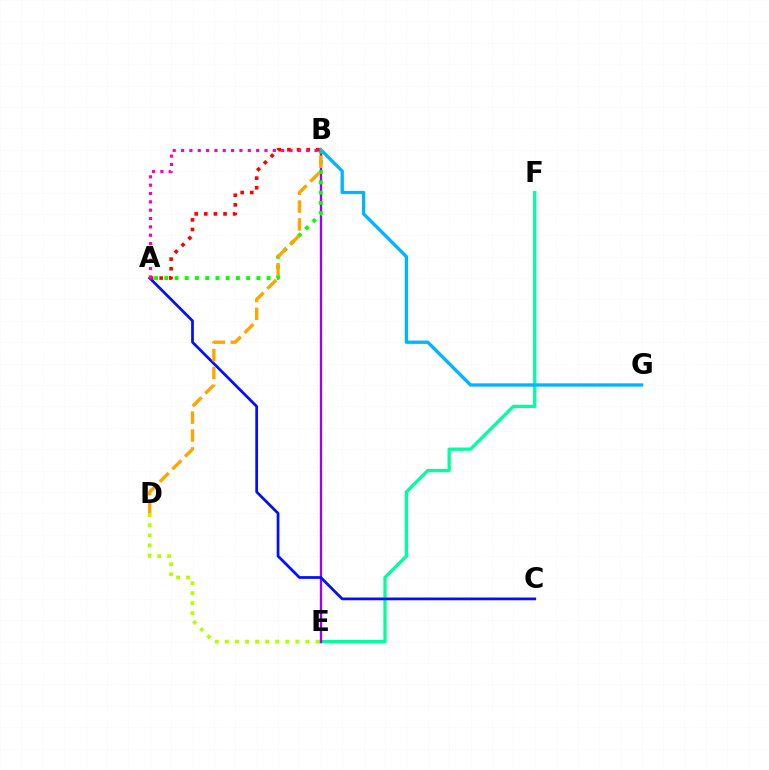{('E', 'F'): [{'color': '#00ff9d', 'line_style': 'solid', 'thickness': 2.38}], ('B', 'E'): [{'color': '#9b00ff', 'line_style': 'solid', 'thickness': 1.68}], ('A', 'C'): [{'color': '#0010ff', 'line_style': 'solid', 'thickness': 1.98}], ('D', 'E'): [{'color': '#b3ff00', 'line_style': 'dotted', 'thickness': 2.73}], ('A', 'B'): [{'color': '#08ff00', 'line_style': 'dotted', 'thickness': 2.78}, {'color': '#ff0000', 'line_style': 'dotted', 'thickness': 2.62}, {'color': '#ff00bd', 'line_style': 'dotted', 'thickness': 2.27}], ('B', 'G'): [{'color': '#00b5ff', 'line_style': 'solid', 'thickness': 2.38}], ('B', 'D'): [{'color': '#ffa500', 'line_style': 'dashed', 'thickness': 2.43}]}